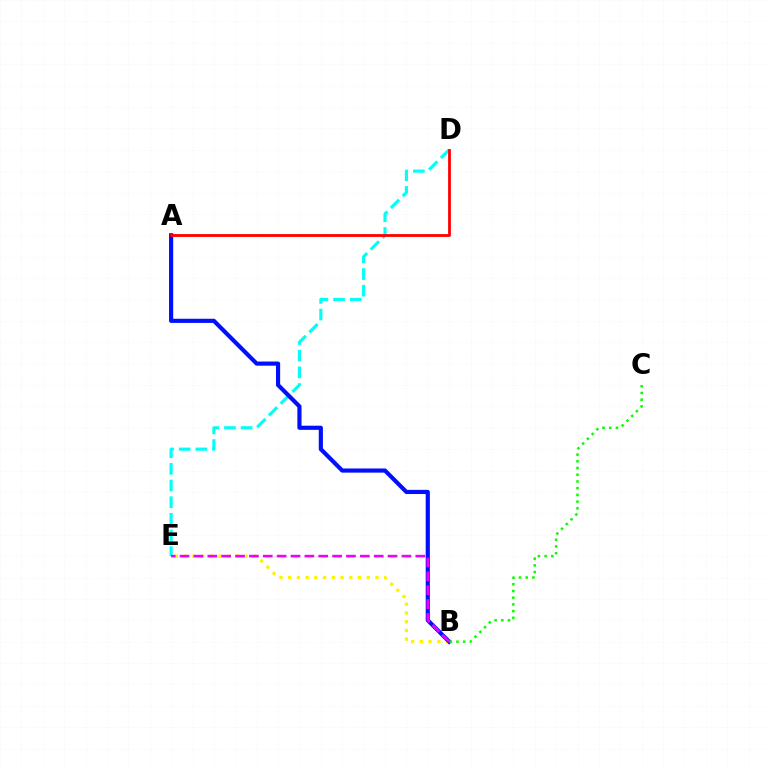{('D', 'E'): [{'color': '#00fff6', 'line_style': 'dashed', 'thickness': 2.26}], ('B', 'E'): [{'color': '#fcf500', 'line_style': 'dotted', 'thickness': 2.37}, {'color': '#ee00ff', 'line_style': 'dashed', 'thickness': 1.88}], ('A', 'B'): [{'color': '#0010ff', 'line_style': 'solid', 'thickness': 2.99}], ('B', 'C'): [{'color': '#08ff00', 'line_style': 'dotted', 'thickness': 1.82}], ('A', 'D'): [{'color': '#ff0000', 'line_style': 'solid', 'thickness': 2.01}]}